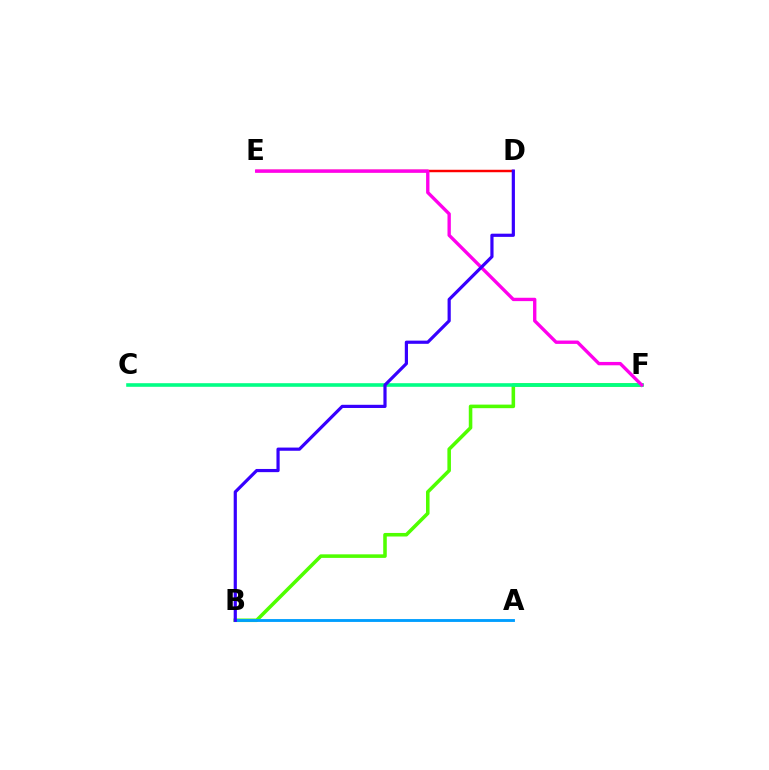{('C', 'F'): [{'color': '#ffd500', 'line_style': 'solid', 'thickness': 1.53}, {'color': '#00ff86', 'line_style': 'solid', 'thickness': 2.58}], ('B', 'F'): [{'color': '#4fff00', 'line_style': 'solid', 'thickness': 2.56}], ('D', 'E'): [{'color': '#ff0000', 'line_style': 'solid', 'thickness': 1.76}], ('A', 'B'): [{'color': '#009eff', 'line_style': 'solid', 'thickness': 2.06}], ('E', 'F'): [{'color': '#ff00ed', 'line_style': 'solid', 'thickness': 2.42}], ('B', 'D'): [{'color': '#3700ff', 'line_style': 'solid', 'thickness': 2.3}]}